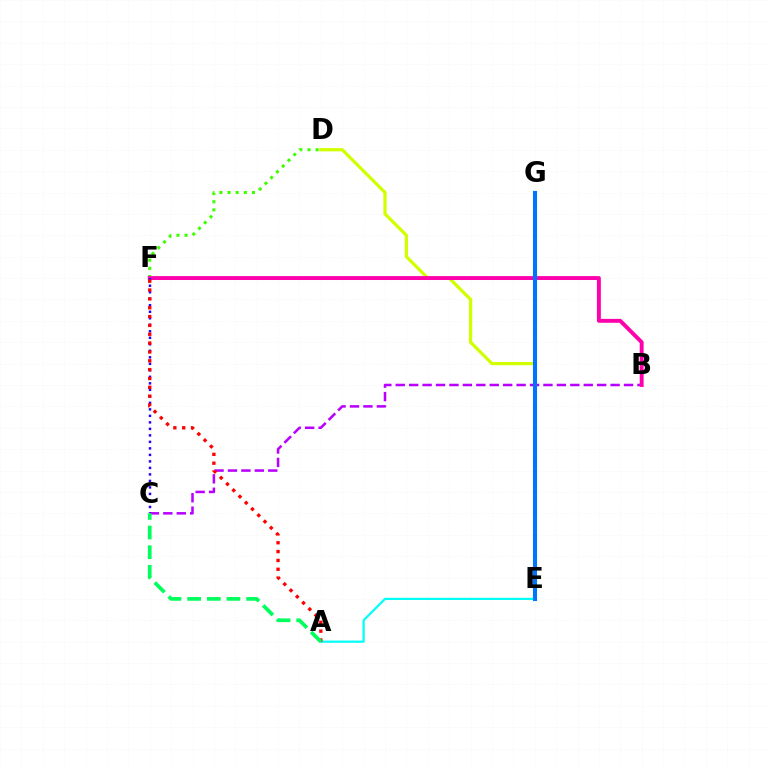{('B', 'C'): [{'color': '#b900ff', 'line_style': 'dashed', 'thickness': 1.82}], ('D', 'F'): [{'color': '#3dff00', 'line_style': 'dotted', 'thickness': 2.21}], ('A', 'E'): [{'color': '#00fff6', 'line_style': 'solid', 'thickness': 1.59}], ('D', 'E'): [{'color': '#d1ff00', 'line_style': 'solid', 'thickness': 2.33}], ('B', 'F'): [{'color': '#ff00ac', 'line_style': 'solid', 'thickness': 2.82}], ('E', 'G'): [{'color': '#ff9400', 'line_style': 'dashed', 'thickness': 1.77}, {'color': '#0074ff', 'line_style': 'solid', 'thickness': 2.93}], ('C', 'F'): [{'color': '#2500ff', 'line_style': 'dotted', 'thickness': 1.77}], ('A', 'F'): [{'color': '#ff0000', 'line_style': 'dotted', 'thickness': 2.4}], ('A', 'C'): [{'color': '#00ff5c', 'line_style': 'dashed', 'thickness': 2.67}]}